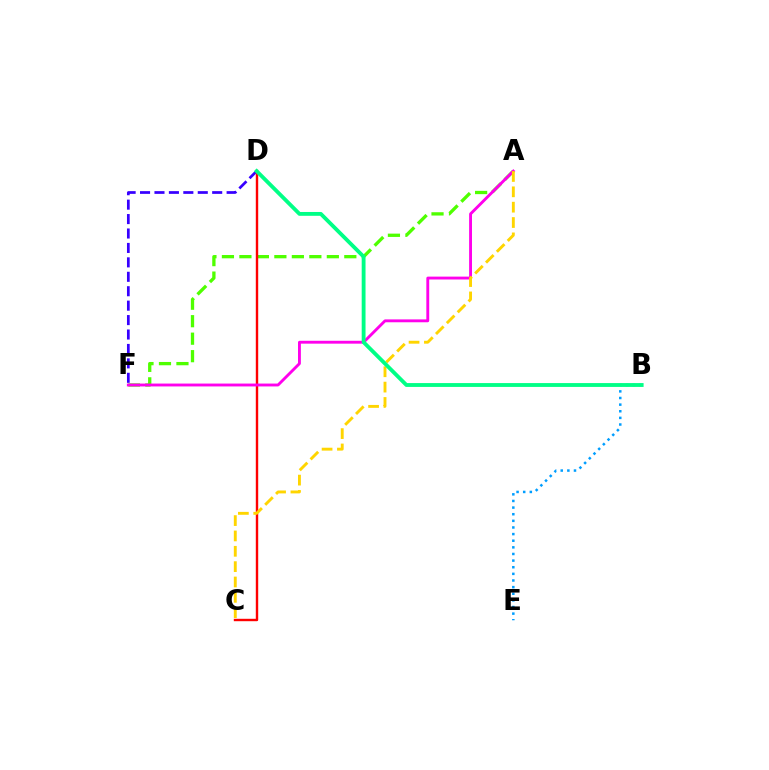{('B', 'E'): [{'color': '#009eff', 'line_style': 'dotted', 'thickness': 1.8}], ('A', 'F'): [{'color': '#4fff00', 'line_style': 'dashed', 'thickness': 2.38}, {'color': '#ff00ed', 'line_style': 'solid', 'thickness': 2.07}], ('D', 'F'): [{'color': '#3700ff', 'line_style': 'dashed', 'thickness': 1.96}], ('C', 'D'): [{'color': '#ff0000', 'line_style': 'solid', 'thickness': 1.73}], ('A', 'C'): [{'color': '#ffd500', 'line_style': 'dashed', 'thickness': 2.09}], ('B', 'D'): [{'color': '#00ff86', 'line_style': 'solid', 'thickness': 2.77}]}